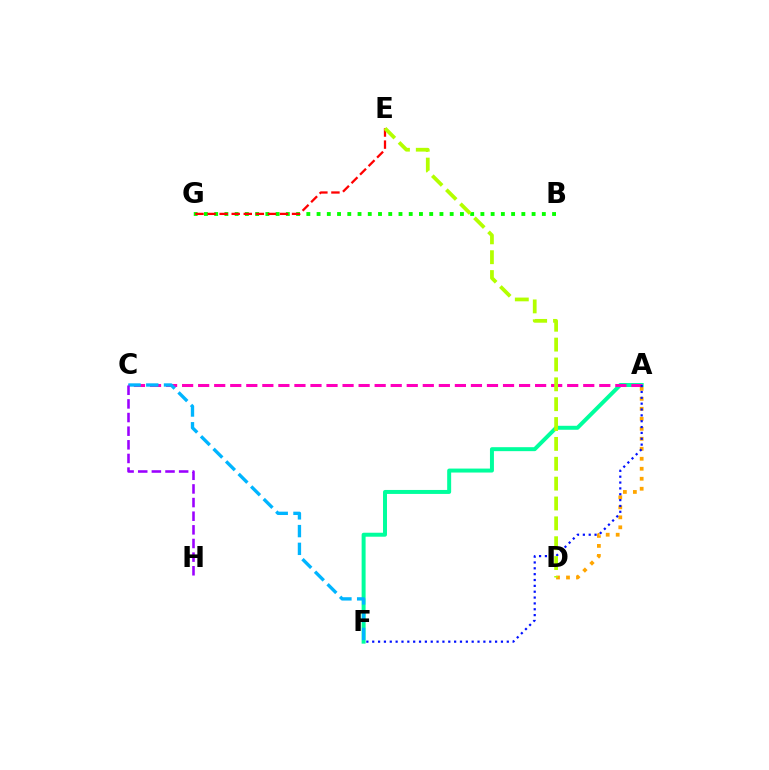{('A', 'D'): [{'color': '#ffa500', 'line_style': 'dotted', 'thickness': 2.72}], ('A', 'F'): [{'color': '#00ff9d', 'line_style': 'solid', 'thickness': 2.86}, {'color': '#0010ff', 'line_style': 'dotted', 'thickness': 1.59}], ('A', 'C'): [{'color': '#ff00bd', 'line_style': 'dashed', 'thickness': 2.18}], ('C', 'F'): [{'color': '#00b5ff', 'line_style': 'dashed', 'thickness': 2.41}], ('B', 'G'): [{'color': '#08ff00', 'line_style': 'dotted', 'thickness': 2.78}], ('C', 'H'): [{'color': '#9b00ff', 'line_style': 'dashed', 'thickness': 1.85}], ('E', 'G'): [{'color': '#ff0000', 'line_style': 'dashed', 'thickness': 1.64}], ('D', 'E'): [{'color': '#b3ff00', 'line_style': 'dashed', 'thickness': 2.7}]}